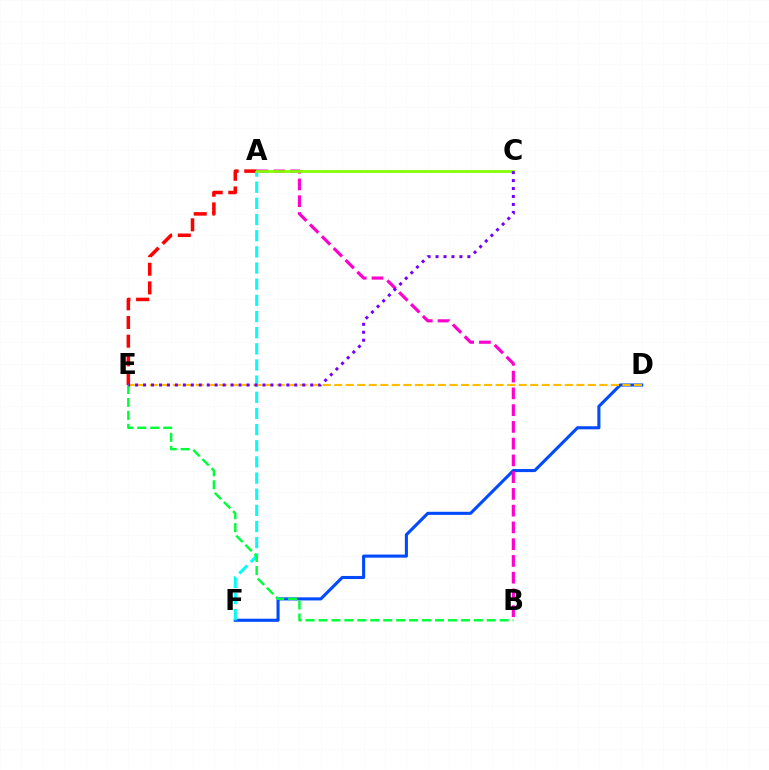{('D', 'F'): [{'color': '#004bff', 'line_style': 'solid', 'thickness': 2.23}], ('A', 'E'): [{'color': '#ff0000', 'line_style': 'dashed', 'thickness': 2.54}], ('A', 'B'): [{'color': '#ff00cf', 'line_style': 'dashed', 'thickness': 2.28}], ('A', 'F'): [{'color': '#00fff6', 'line_style': 'dashed', 'thickness': 2.2}], ('D', 'E'): [{'color': '#ffbd00', 'line_style': 'dashed', 'thickness': 1.57}], ('A', 'C'): [{'color': '#84ff00', 'line_style': 'solid', 'thickness': 1.97}], ('B', 'E'): [{'color': '#00ff39', 'line_style': 'dashed', 'thickness': 1.76}], ('C', 'E'): [{'color': '#7200ff', 'line_style': 'dotted', 'thickness': 2.16}]}